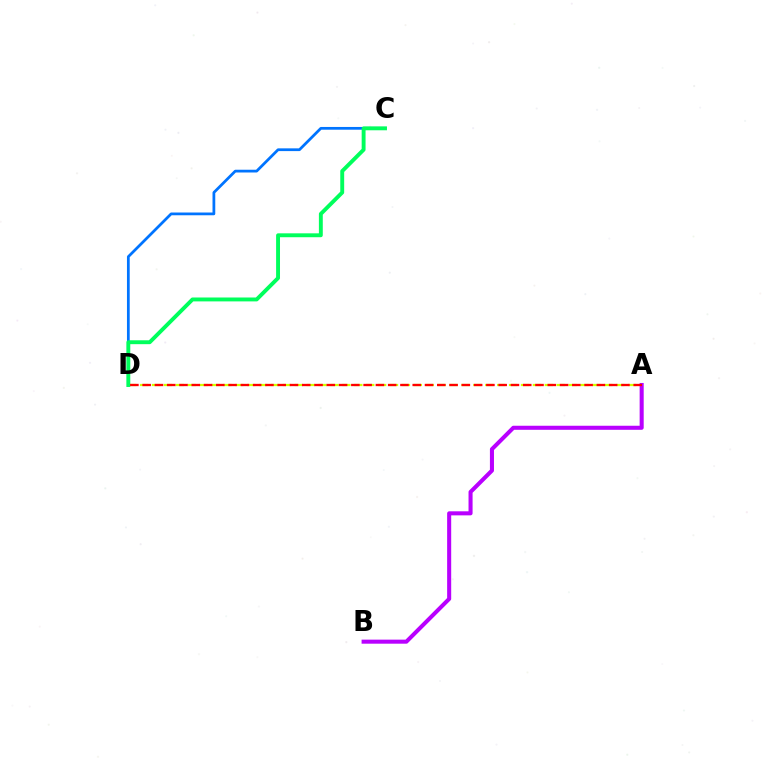{('A', 'D'): [{'color': '#d1ff00', 'line_style': 'dashed', 'thickness': 1.62}, {'color': '#ff0000', 'line_style': 'dashed', 'thickness': 1.67}], ('C', 'D'): [{'color': '#0074ff', 'line_style': 'solid', 'thickness': 1.98}, {'color': '#00ff5c', 'line_style': 'solid', 'thickness': 2.81}], ('A', 'B'): [{'color': '#b900ff', 'line_style': 'solid', 'thickness': 2.92}]}